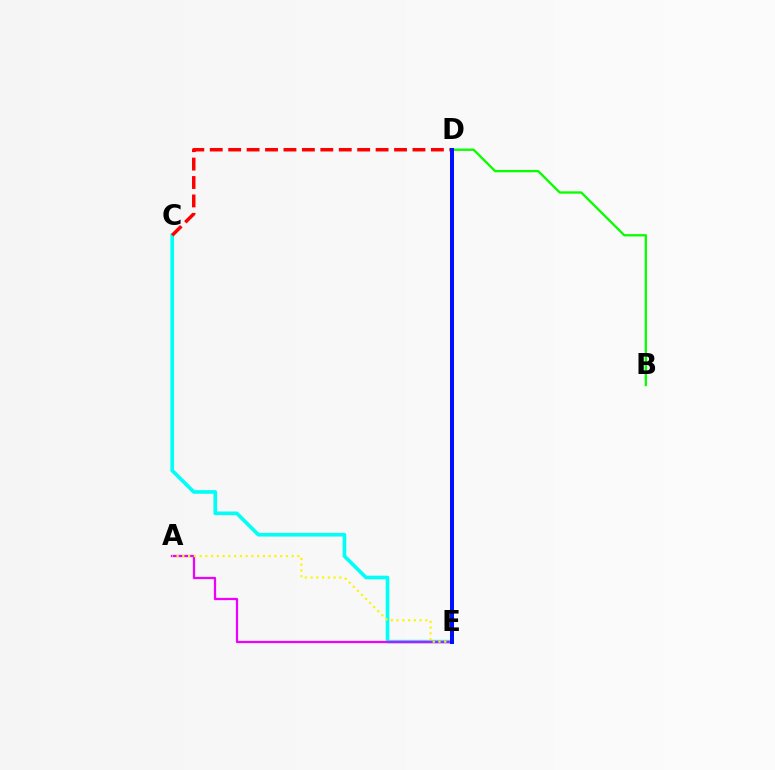{('C', 'E'): [{'color': '#00fff6', 'line_style': 'solid', 'thickness': 2.63}], ('B', 'D'): [{'color': '#08ff00', 'line_style': 'solid', 'thickness': 1.67}], ('A', 'E'): [{'color': '#ee00ff', 'line_style': 'solid', 'thickness': 1.62}, {'color': '#fcf500', 'line_style': 'dotted', 'thickness': 1.56}], ('C', 'D'): [{'color': '#ff0000', 'line_style': 'dashed', 'thickness': 2.5}], ('D', 'E'): [{'color': '#0010ff', 'line_style': 'solid', 'thickness': 2.87}]}